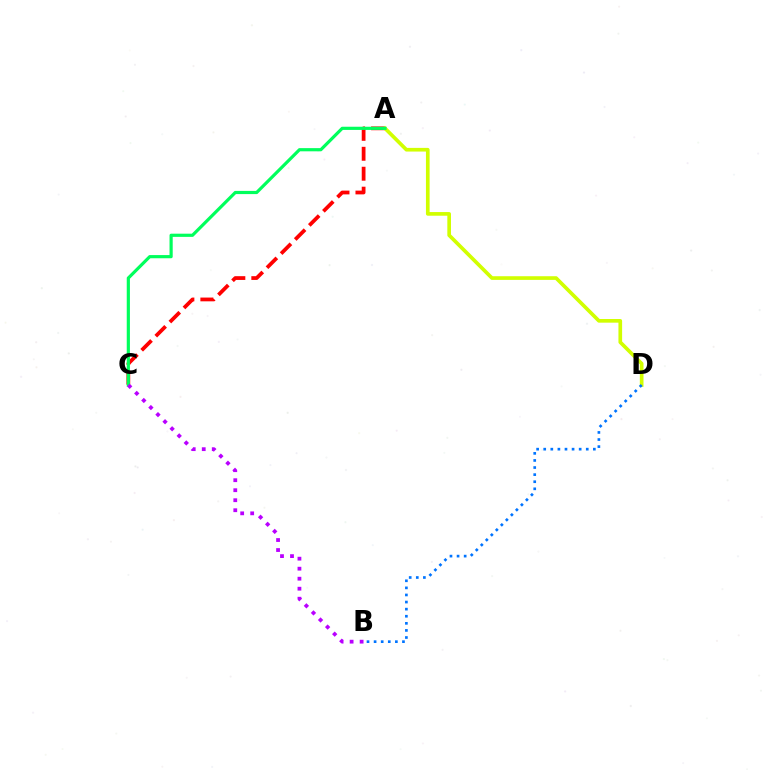{('A', 'C'): [{'color': '#ff0000', 'line_style': 'dashed', 'thickness': 2.71}, {'color': '#00ff5c', 'line_style': 'solid', 'thickness': 2.29}], ('A', 'D'): [{'color': '#d1ff00', 'line_style': 'solid', 'thickness': 2.64}], ('B', 'D'): [{'color': '#0074ff', 'line_style': 'dotted', 'thickness': 1.93}], ('B', 'C'): [{'color': '#b900ff', 'line_style': 'dotted', 'thickness': 2.72}]}